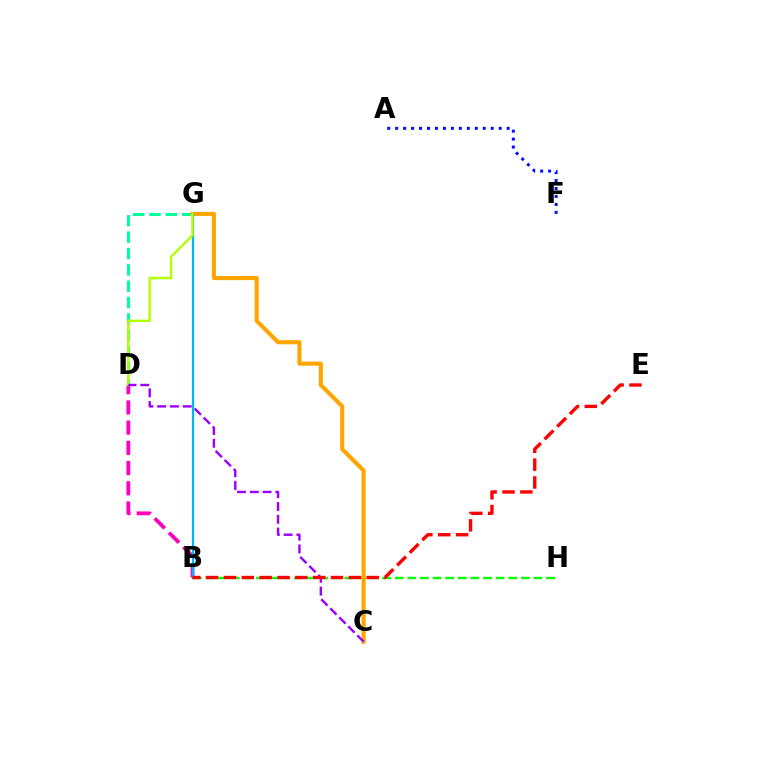{('B', 'H'): [{'color': '#08ff00', 'line_style': 'dashed', 'thickness': 1.71}], ('D', 'G'): [{'color': '#00ff9d', 'line_style': 'dashed', 'thickness': 2.23}, {'color': '#b3ff00', 'line_style': 'solid', 'thickness': 1.74}], ('A', 'F'): [{'color': '#0010ff', 'line_style': 'dotted', 'thickness': 2.16}], ('B', 'D'): [{'color': '#ff00bd', 'line_style': 'dashed', 'thickness': 2.75}], ('C', 'G'): [{'color': '#ffa500', 'line_style': 'solid', 'thickness': 2.96}], ('B', 'G'): [{'color': '#00b5ff', 'line_style': 'solid', 'thickness': 1.61}], ('C', 'D'): [{'color': '#9b00ff', 'line_style': 'dashed', 'thickness': 1.73}], ('B', 'E'): [{'color': '#ff0000', 'line_style': 'dashed', 'thickness': 2.42}]}